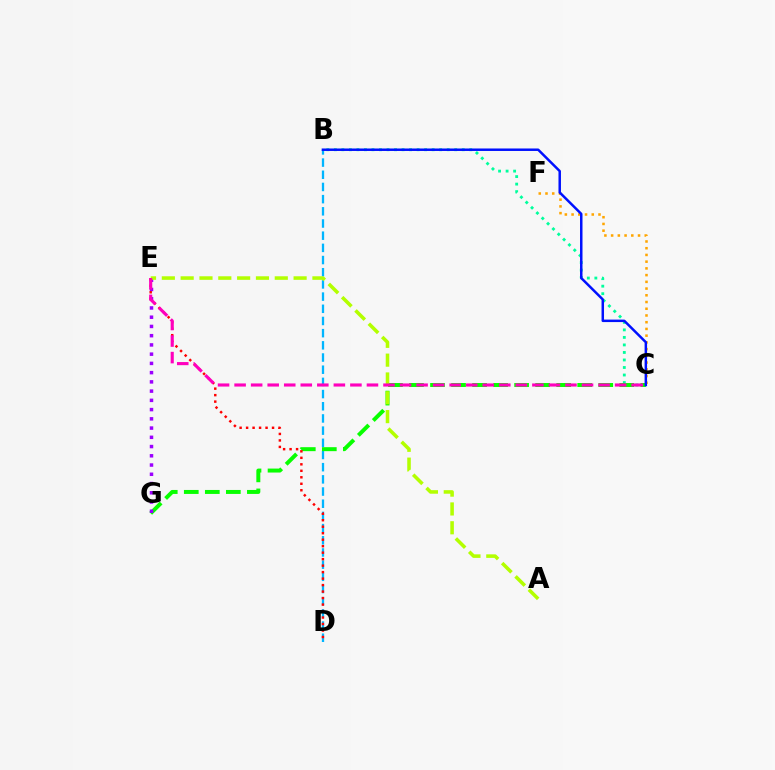{('B', 'D'): [{'color': '#00b5ff', 'line_style': 'dashed', 'thickness': 1.66}], ('B', 'C'): [{'color': '#00ff9d', 'line_style': 'dotted', 'thickness': 2.04}, {'color': '#0010ff', 'line_style': 'solid', 'thickness': 1.79}], ('C', 'G'): [{'color': '#08ff00', 'line_style': 'dashed', 'thickness': 2.86}], ('E', 'G'): [{'color': '#9b00ff', 'line_style': 'dotted', 'thickness': 2.51}], ('D', 'E'): [{'color': '#ff0000', 'line_style': 'dotted', 'thickness': 1.76}], ('A', 'E'): [{'color': '#b3ff00', 'line_style': 'dashed', 'thickness': 2.56}], ('C', 'F'): [{'color': '#ffa500', 'line_style': 'dotted', 'thickness': 1.83}], ('C', 'E'): [{'color': '#ff00bd', 'line_style': 'dashed', 'thickness': 2.25}]}